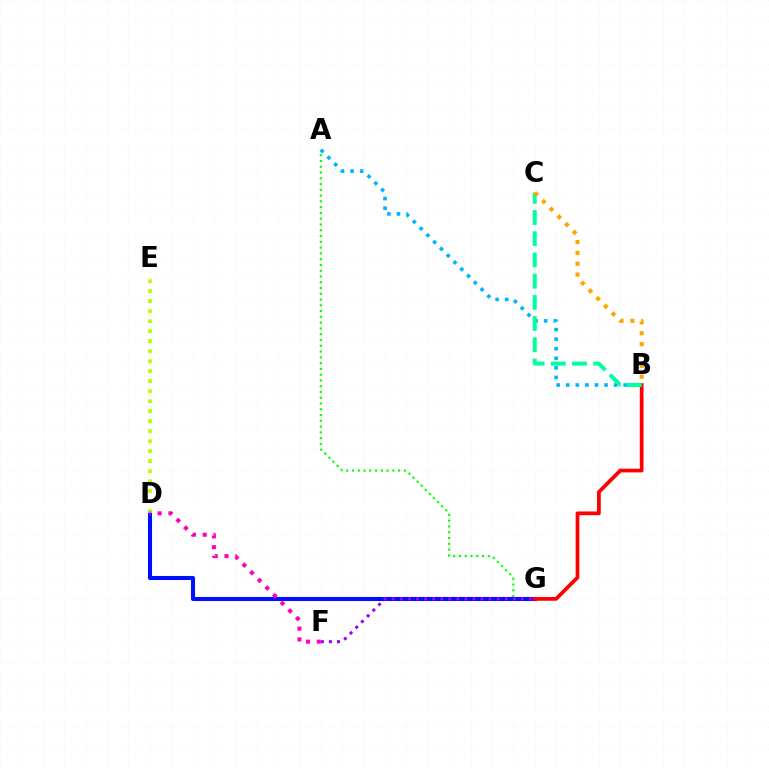{('A', 'G'): [{'color': '#08ff00', 'line_style': 'dotted', 'thickness': 1.57}], ('D', 'G'): [{'color': '#0010ff', 'line_style': 'solid', 'thickness': 2.93}], ('A', 'B'): [{'color': '#00b5ff', 'line_style': 'dotted', 'thickness': 2.6}], ('B', 'G'): [{'color': '#ff0000', 'line_style': 'solid', 'thickness': 2.68}], ('D', 'E'): [{'color': '#b3ff00', 'line_style': 'dotted', 'thickness': 2.72}], ('F', 'G'): [{'color': '#9b00ff', 'line_style': 'dotted', 'thickness': 2.19}], ('B', 'C'): [{'color': '#00ff9d', 'line_style': 'dashed', 'thickness': 2.88}, {'color': '#ffa500', 'line_style': 'dotted', 'thickness': 2.95}], ('D', 'F'): [{'color': '#ff00bd', 'line_style': 'dotted', 'thickness': 2.93}]}